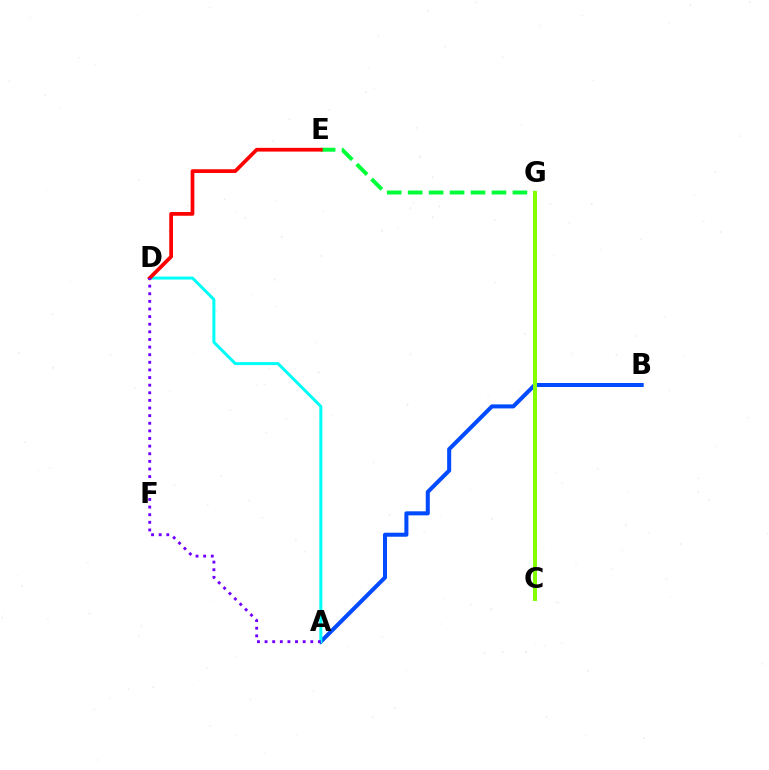{('E', 'G'): [{'color': '#00ff39', 'line_style': 'dashed', 'thickness': 2.85}], ('A', 'B'): [{'color': '#004bff', 'line_style': 'solid', 'thickness': 2.9}], ('C', 'G'): [{'color': '#ffbd00', 'line_style': 'solid', 'thickness': 1.91}, {'color': '#ff00cf', 'line_style': 'dotted', 'thickness': 2.11}, {'color': '#84ff00', 'line_style': 'solid', 'thickness': 2.87}], ('A', 'D'): [{'color': '#00fff6', 'line_style': 'solid', 'thickness': 2.14}, {'color': '#7200ff', 'line_style': 'dotted', 'thickness': 2.07}], ('D', 'E'): [{'color': '#ff0000', 'line_style': 'solid', 'thickness': 2.68}]}